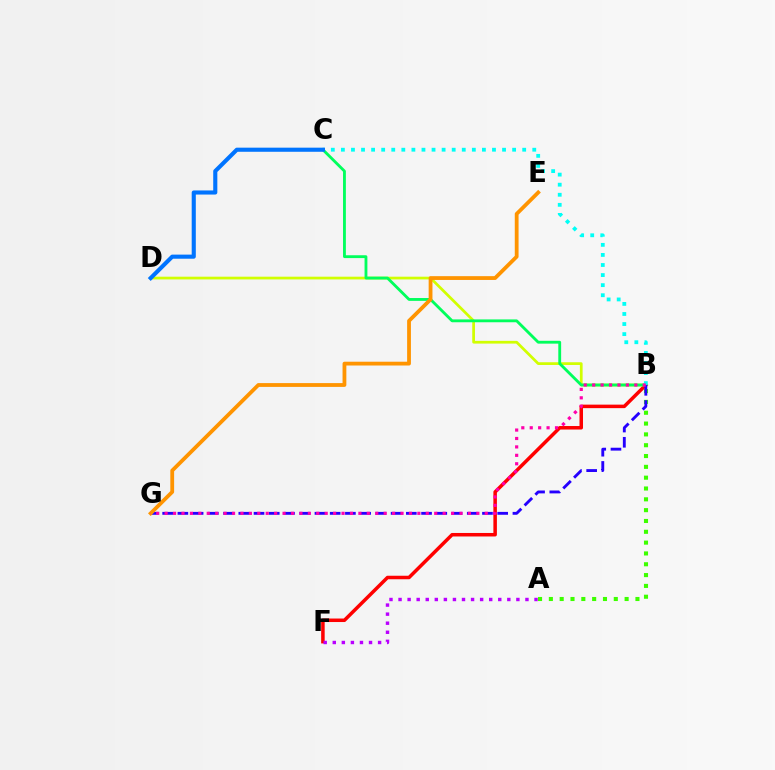{('B', 'F'): [{'color': '#ff0000', 'line_style': 'solid', 'thickness': 2.53}], ('B', 'D'): [{'color': '#d1ff00', 'line_style': 'solid', 'thickness': 1.96}], ('B', 'C'): [{'color': '#00ff5c', 'line_style': 'solid', 'thickness': 2.04}, {'color': '#00fff6', 'line_style': 'dotted', 'thickness': 2.74}], ('A', 'B'): [{'color': '#3dff00', 'line_style': 'dotted', 'thickness': 2.94}], ('C', 'D'): [{'color': '#0074ff', 'line_style': 'solid', 'thickness': 2.96}], ('B', 'G'): [{'color': '#2500ff', 'line_style': 'dashed', 'thickness': 2.07}, {'color': '#ff00ac', 'line_style': 'dotted', 'thickness': 2.29}], ('E', 'G'): [{'color': '#ff9400', 'line_style': 'solid', 'thickness': 2.73}], ('A', 'F'): [{'color': '#b900ff', 'line_style': 'dotted', 'thickness': 2.46}]}